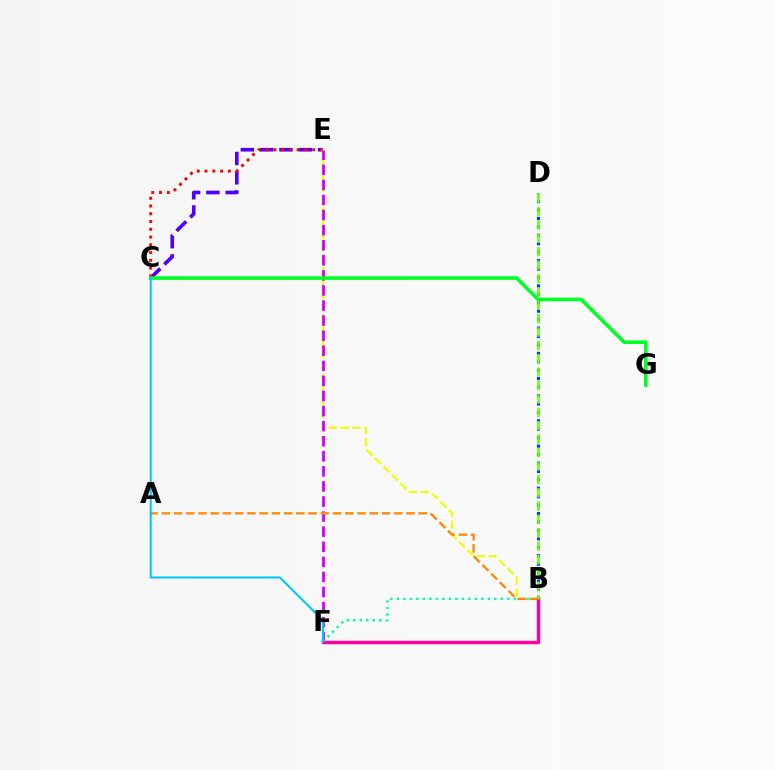{('C', 'E'): [{'color': '#4f00ff', 'line_style': 'dashed', 'thickness': 2.62}, {'color': '#ff0000', 'line_style': 'dotted', 'thickness': 2.11}], ('B', 'E'): [{'color': '#eeff00', 'line_style': 'dashed', 'thickness': 1.62}], ('B', 'D'): [{'color': '#003fff', 'line_style': 'dotted', 'thickness': 2.29}, {'color': '#66ff00', 'line_style': 'dashed', 'thickness': 1.82}], ('E', 'F'): [{'color': '#d600ff', 'line_style': 'dashed', 'thickness': 2.05}], ('B', 'F'): [{'color': '#00ffaf', 'line_style': 'dotted', 'thickness': 1.77}, {'color': '#ff00a0', 'line_style': 'solid', 'thickness': 2.48}], ('A', 'B'): [{'color': '#ff8800', 'line_style': 'dashed', 'thickness': 1.66}], ('C', 'G'): [{'color': '#00ff27', 'line_style': 'solid', 'thickness': 2.6}], ('C', 'F'): [{'color': '#00c7ff', 'line_style': 'solid', 'thickness': 1.51}]}